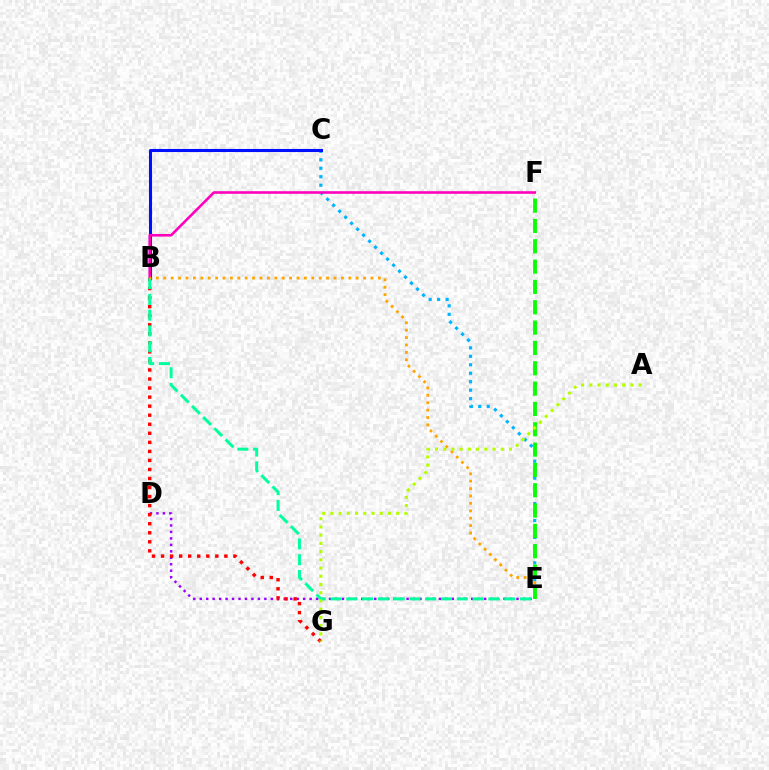{('C', 'E'): [{'color': '#00b5ff', 'line_style': 'dotted', 'thickness': 2.3}], ('B', 'C'): [{'color': '#0010ff', 'line_style': 'solid', 'thickness': 2.21}], ('D', 'E'): [{'color': '#9b00ff', 'line_style': 'dotted', 'thickness': 1.76}], ('B', 'F'): [{'color': '#ff00bd', 'line_style': 'solid', 'thickness': 1.87}], ('B', 'G'): [{'color': '#ff0000', 'line_style': 'dotted', 'thickness': 2.46}], ('B', 'E'): [{'color': '#00ff9d', 'line_style': 'dashed', 'thickness': 2.15}, {'color': '#ffa500', 'line_style': 'dotted', 'thickness': 2.01}], ('E', 'F'): [{'color': '#08ff00', 'line_style': 'dashed', 'thickness': 2.76}], ('A', 'G'): [{'color': '#b3ff00', 'line_style': 'dotted', 'thickness': 2.23}]}